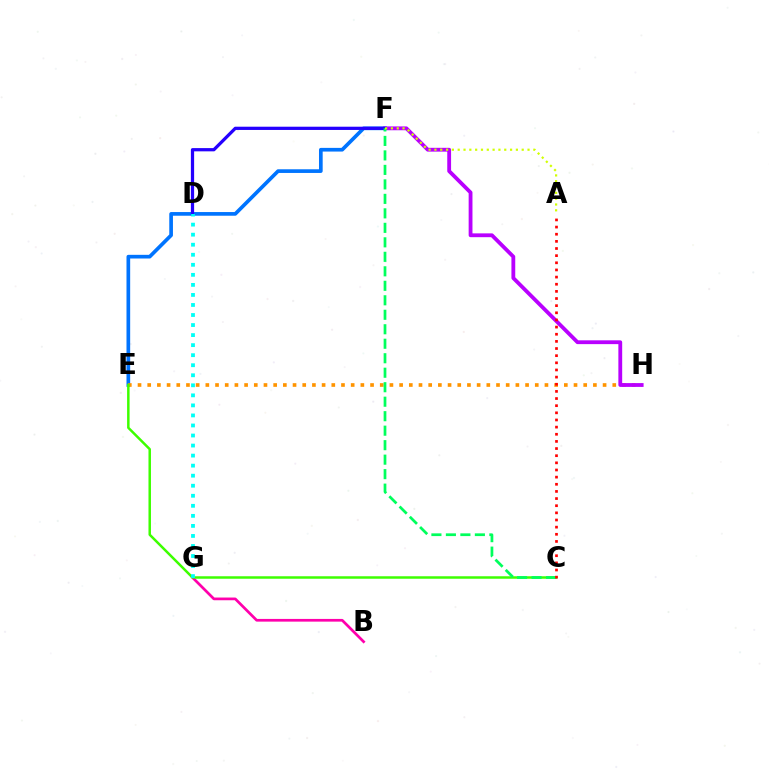{('E', 'F'): [{'color': '#0074ff', 'line_style': 'solid', 'thickness': 2.65}], ('B', 'G'): [{'color': '#ff00ac', 'line_style': 'solid', 'thickness': 1.95}], ('E', 'H'): [{'color': '#ff9400', 'line_style': 'dotted', 'thickness': 2.63}], ('C', 'E'): [{'color': '#3dff00', 'line_style': 'solid', 'thickness': 1.79}], ('F', 'H'): [{'color': '#b900ff', 'line_style': 'solid', 'thickness': 2.75}], ('D', 'F'): [{'color': '#2500ff', 'line_style': 'solid', 'thickness': 2.33}], ('D', 'G'): [{'color': '#00fff6', 'line_style': 'dotted', 'thickness': 2.73}], ('C', 'F'): [{'color': '#00ff5c', 'line_style': 'dashed', 'thickness': 1.97}], ('A', 'F'): [{'color': '#d1ff00', 'line_style': 'dotted', 'thickness': 1.58}], ('A', 'C'): [{'color': '#ff0000', 'line_style': 'dotted', 'thickness': 1.94}]}